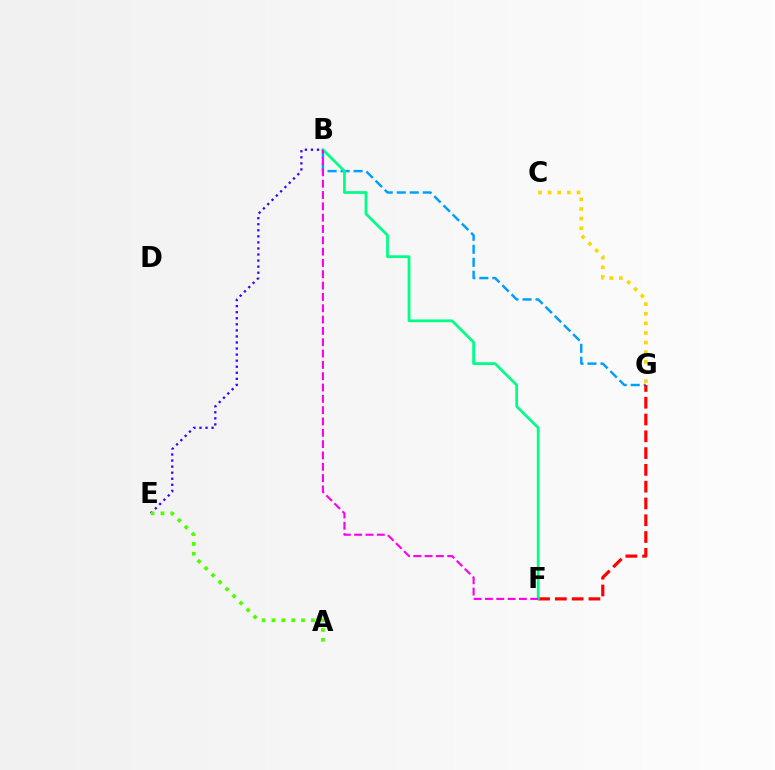{('B', 'E'): [{'color': '#3700ff', 'line_style': 'dotted', 'thickness': 1.65}], ('B', 'G'): [{'color': '#009eff', 'line_style': 'dashed', 'thickness': 1.77}], ('F', 'G'): [{'color': '#ff0000', 'line_style': 'dashed', 'thickness': 2.28}], ('C', 'G'): [{'color': '#ffd500', 'line_style': 'dotted', 'thickness': 2.61}], ('B', 'F'): [{'color': '#00ff86', 'line_style': 'solid', 'thickness': 1.99}, {'color': '#ff00ed', 'line_style': 'dashed', 'thickness': 1.54}], ('A', 'E'): [{'color': '#4fff00', 'line_style': 'dotted', 'thickness': 2.68}]}